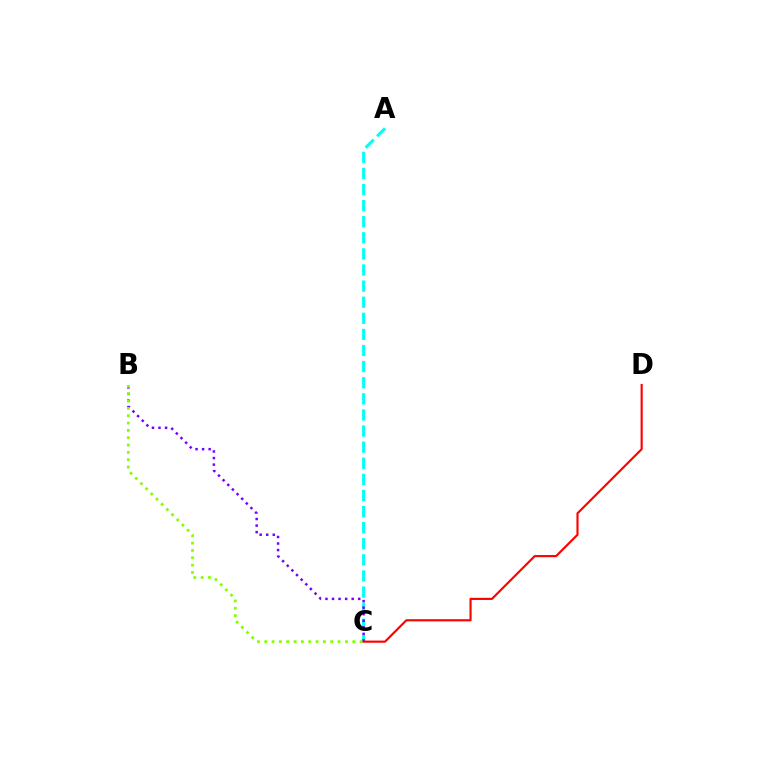{('A', 'C'): [{'color': '#00fff6', 'line_style': 'dashed', 'thickness': 2.19}], ('B', 'C'): [{'color': '#7200ff', 'line_style': 'dotted', 'thickness': 1.78}, {'color': '#84ff00', 'line_style': 'dotted', 'thickness': 1.99}], ('C', 'D'): [{'color': '#ff0000', 'line_style': 'solid', 'thickness': 1.55}]}